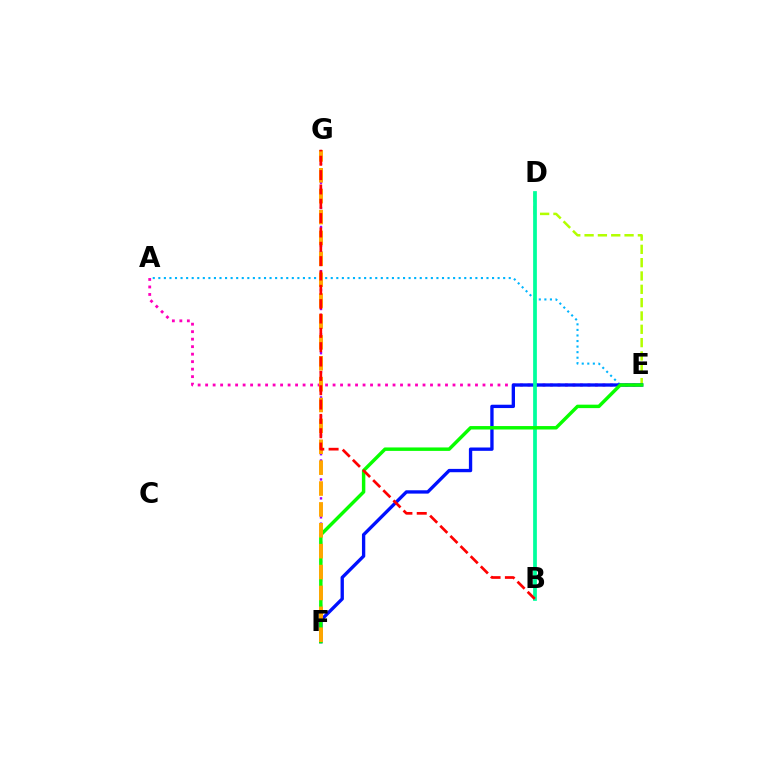{('D', 'E'): [{'color': '#b3ff00', 'line_style': 'dashed', 'thickness': 1.81}], ('A', 'E'): [{'color': '#ff00bd', 'line_style': 'dotted', 'thickness': 2.04}, {'color': '#00b5ff', 'line_style': 'dotted', 'thickness': 1.51}], ('F', 'G'): [{'color': '#9b00ff', 'line_style': 'dotted', 'thickness': 1.72}, {'color': '#ffa500', 'line_style': 'dashed', 'thickness': 2.84}], ('E', 'F'): [{'color': '#0010ff', 'line_style': 'solid', 'thickness': 2.4}, {'color': '#08ff00', 'line_style': 'solid', 'thickness': 2.48}], ('B', 'D'): [{'color': '#00ff9d', 'line_style': 'solid', 'thickness': 2.69}], ('B', 'G'): [{'color': '#ff0000', 'line_style': 'dashed', 'thickness': 1.95}]}